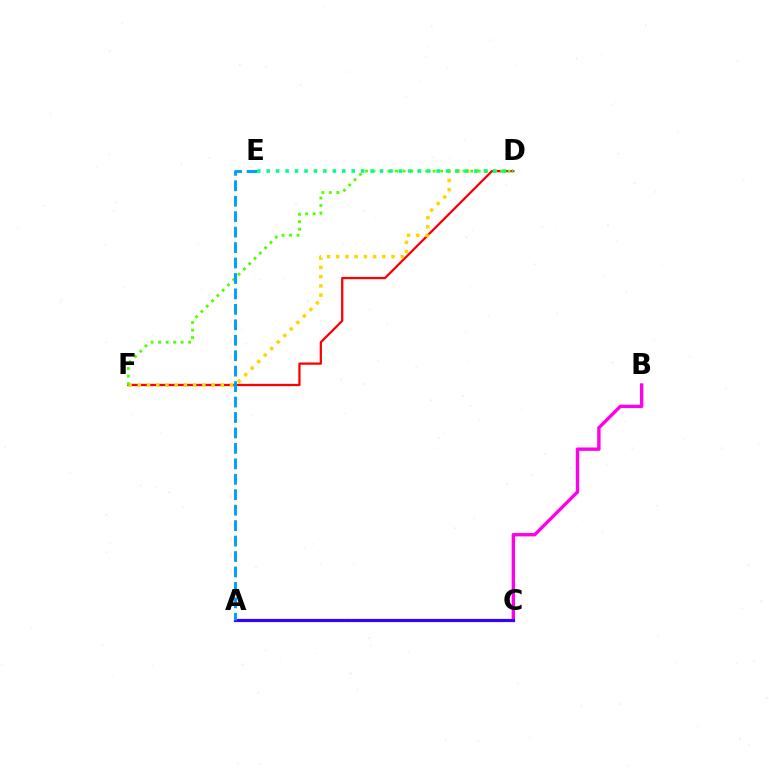{('D', 'F'): [{'color': '#ff0000', 'line_style': 'solid', 'thickness': 1.63}, {'color': '#ffd500', 'line_style': 'dotted', 'thickness': 2.51}, {'color': '#4fff00', 'line_style': 'dotted', 'thickness': 2.04}], ('B', 'C'): [{'color': '#ff00ed', 'line_style': 'solid', 'thickness': 2.43}], ('A', 'C'): [{'color': '#3700ff', 'line_style': 'solid', 'thickness': 2.27}], ('A', 'E'): [{'color': '#009eff', 'line_style': 'dashed', 'thickness': 2.1}], ('D', 'E'): [{'color': '#00ff86', 'line_style': 'dotted', 'thickness': 2.57}]}